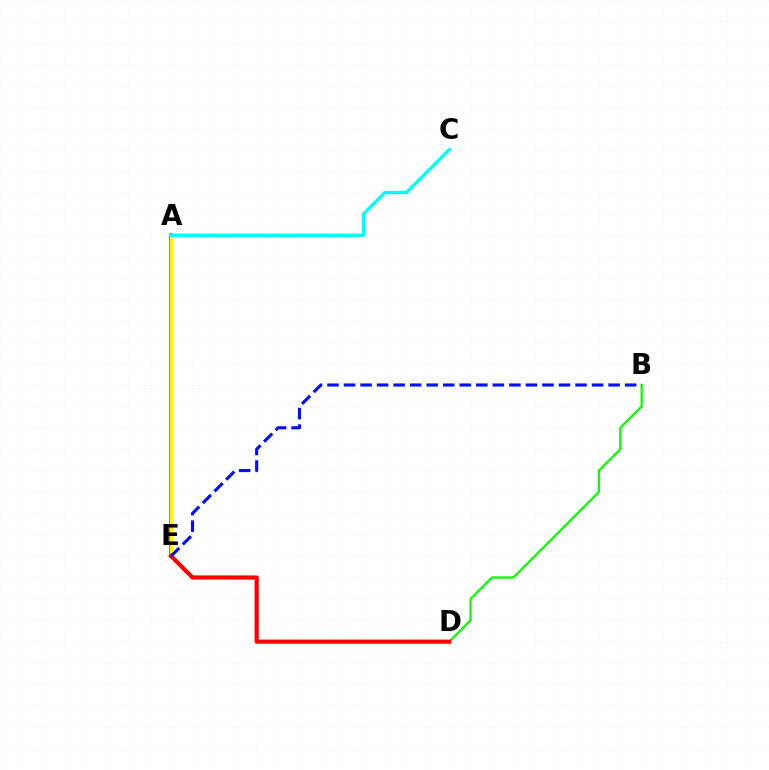{('A', 'E'): [{'color': '#ee00ff', 'line_style': 'solid', 'thickness': 2.59}, {'color': '#fcf500', 'line_style': 'solid', 'thickness': 2.26}], ('B', 'D'): [{'color': '#08ff00', 'line_style': 'solid', 'thickness': 1.65}], ('A', 'C'): [{'color': '#00fff6', 'line_style': 'solid', 'thickness': 2.41}], ('D', 'E'): [{'color': '#ff0000', 'line_style': 'solid', 'thickness': 2.99}], ('B', 'E'): [{'color': '#0010ff', 'line_style': 'dashed', 'thickness': 2.25}]}